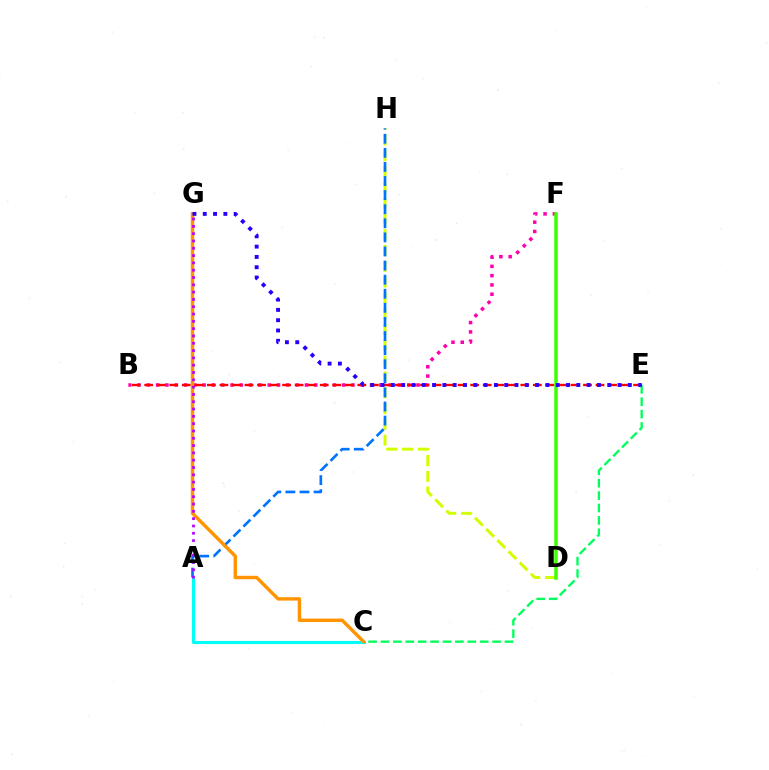{('D', 'H'): [{'color': '#d1ff00', 'line_style': 'dashed', 'thickness': 2.15}], ('A', 'C'): [{'color': '#00fff6', 'line_style': 'solid', 'thickness': 2.23}], ('B', 'F'): [{'color': '#ff00ac', 'line_style': 'dotted', 'thickness': 2.53}], ('A', 'H'): [{'color': '#0074ff', 'line_style': 'dashed', 'thickness': 1.91}], ('C', 'E'): [{'color': '#00ff5c', 'line_style': 'dashed', 'thickness': 1.68}], ('B', 'E'): [{'color': '#ff0000', 'line_style': 'dashed', 'thickness': 1.7}], ('D', 'F'): [{'color': '#3dff00', 'line_style': 'solid', 'thickness': 2.52}], ('C', 'G'): [{'color': '#ff9400', 'line_style': 'solid', 'thickness': 2.46}], ('E', 'G'): [{'color': '#2500ff', 'line_style': 'dotted', 'thickness': 2.8}], ('A', 'G'): [{'color': '#b900ff', 'line_style': 'dotted', 'thickness': 1.99}]}